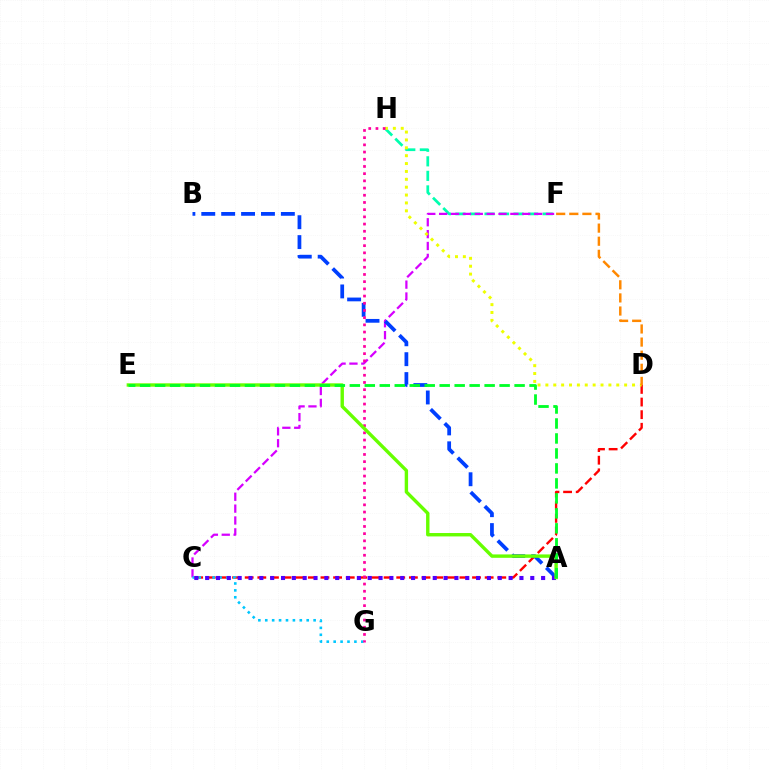{('F', 'H'): [{'color': '#00ffaf', 'line_style': 'dashed', 'thickness': 1.98}], ('C', 'F'): [{'color': '#d600ff', 'line_style': 'dashed', 'thickness': 1.61}], ('C', 'D'): [{'color': '#ff0000', 'line_style': 'dashed', 'thickness': 1.72}], ('D', 'H'): [{'color': '#eeff00', 'line_style': 'dotted', 'thickness': 2.14}], ('C', 'G'): [{'color': '#00c7ff', 'line_style': 'dotted', 'thickness': 1.88}], ('A', 'B'): [{'color': '#003fff', 'line_style': 'dashed', 'thickness': 2.7}], ('G', 'H'): [{'color': '#ff00a0', 'line_style': 'dotted', 'thickness': 1.96}], ('A', 'C'): [{'color': '#4f00ff', 'line_style': 'dotted', 'thickness': 2.94}], ('A', 'E'): [{'color': '#66ff00', 'line_style': 'solid', 'thickness': 2.45}, {'color': '#00ff27', 'line_style': 'dashed', 'thickness': 2.03}], ('D', 'F'): [{'color': '#ff8800', 'line_style': 'dashed', 'thickness': 1.78}]}